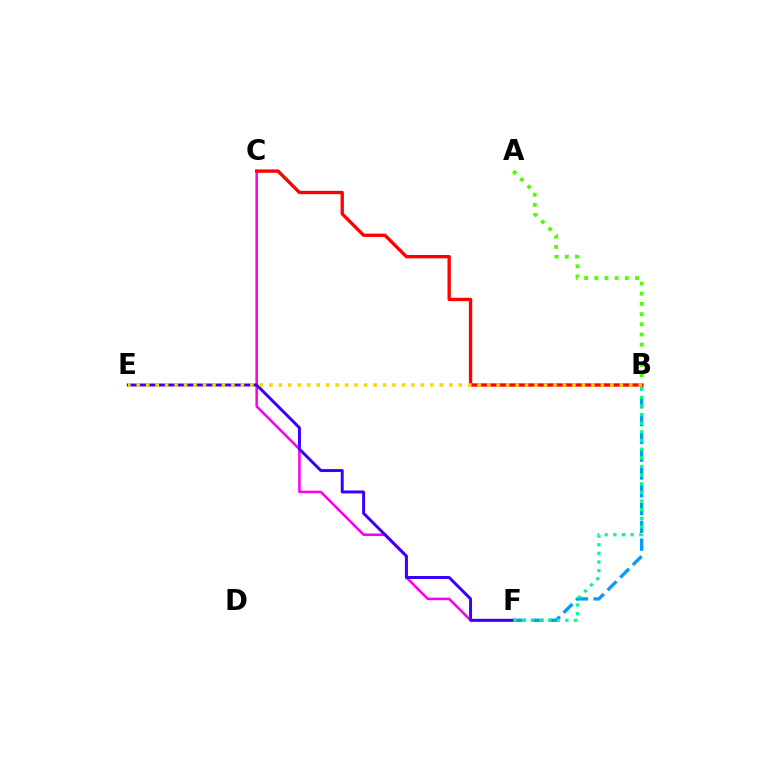{('C', 'F'): [{'color': '#ff00ed', 'line_style': 'solid', 'thickness': 1.84}], ('B', 'F'): [{'color': '#009eff', 'line_style': 'dashed', 'thickness': 2.42}, {'color': '#00ff86', 'line_style': 'dotted', 'thickness': 2.35}], ('A', 'B'): [{'color': '#4fff00', 'line_style': 'dotted', 'thickness': 2.77}], ('E', 'F'): [{'color': '#3700ff', 'line_style': 'solid', 'thickness': 2.13}], ('B', 'C'): [{'color': '#ff0000', 'line_style': 'solid', 'thickness': 2.4}], ('B', 'E'): [{'color': '#ffd500', 'line_style': 'dotted', 'thickness': 2.57}]}